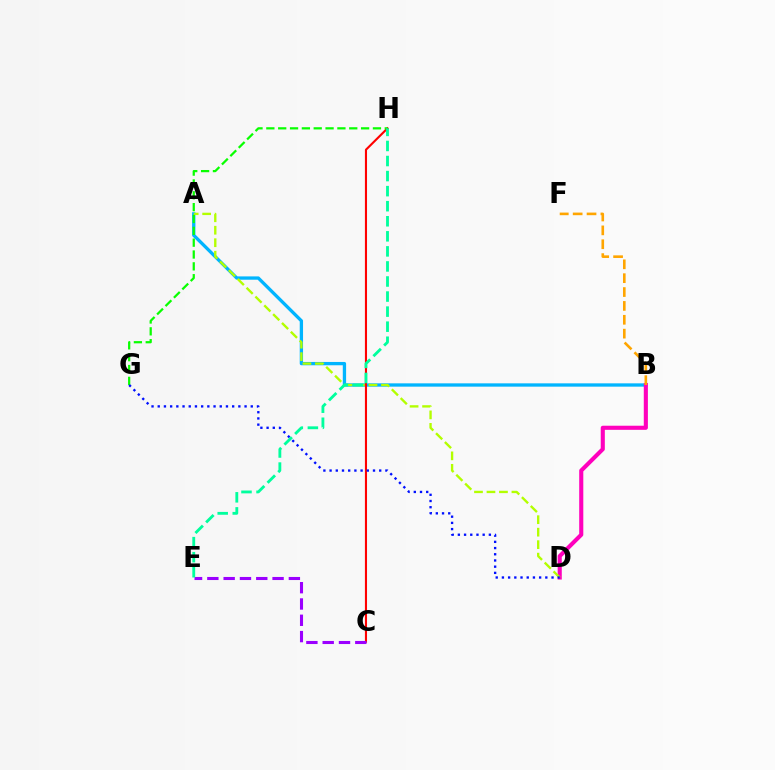{('A', 'B'): [{'color': '#00b5ff', 'line_style': 'solid', 'thickness': 2.38}], ('B', 'D'): [{'color': '#ff00bd', 'line_style': 'solid', 'thickness': 2.95}], ('B', 'F'): [{'color': '#ffa500', 'line_style': 'dashed', 'thickness': 1.88}], ('A', 'D'): [{'color': '#b3ff00', 'line_style': 'dashed', 'thickness': 1.7}], ('C', 'H'): [{'color': '#ff0000', 'line_style': 'solid', 'thickness': 1.52}], ('G', 'H'): [{'color': '#08ff00', 'line_style': 'dashed', 'thickness': 1.61}], ('D', 'G'): [{'color': '#0010ff', 'line_style': 'dotted', 'thickness': 1.69}], ('C', 'E'): [{'color': '#9b00ff', 'line_style': 'dashed', 'thickness': 2.21}], ('E', 'H'): [{'color': '#00ff9d', 'line_style': 'dashed', 'thickness': 2.05}]}